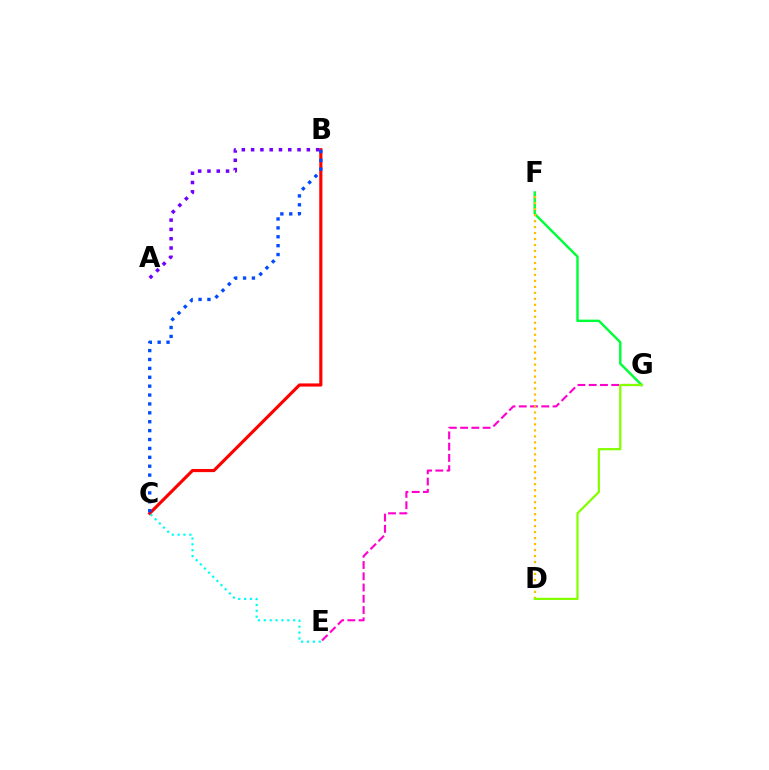{('E', 'G'): [{'color': '#ff00cf', 'line_style': 'dashed', 'thickness': 1.53}], ('F', 'G'): [{'color': '#00ff39', 'line_style': 'solid', 'thickness': 1.75}], ('B', 'C'): [{'color': '#ff0000', 'line_style': 'solid', 'thickness': 2.26}, {'color': '#004bff', 'line_style': 'dotted', 'thickness': 2.42}], ('D', 'F'): [{'color': '#ffbd00', 'line_style': 'dotted', 'thickness': 1.62}], ('D', 'G'): [{'color': '#84ff00', 'line_style': 'solid', 'thickness': 1.61}], ('C', 'E'): [{'color': '#00fff6', 'line_style': 'dotted', 'thickness': 1.59}], ('A', 'B'): [{'color': '#7200ff', 'line_style': 'dotted', 'thickness': 2.52}]}